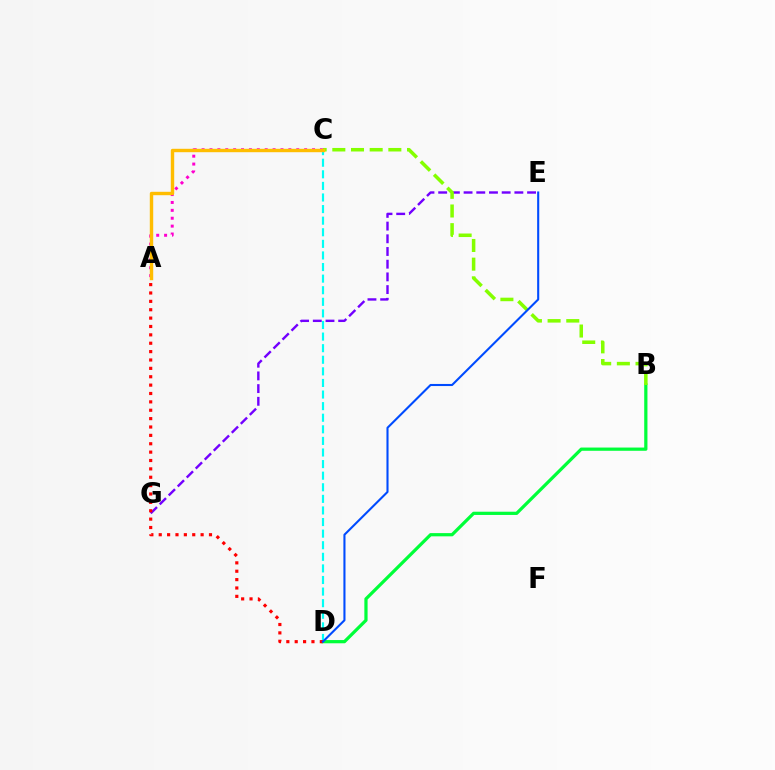{('C', 'D'): [{'color': '#00fff6', 'line_style': 'dashed', 'thickness': 1.57}], ('E', 'G'): [{'color': '#7200ff', 'line_style': 'dashed', 'thickness': 1.73}], ('A', 'C'): [{'color': '#ff00cf', 'line_style': 'dotted', 'thickness': 2.14}, {'color': '#ffbd00', 'line_style': 'solid', 'thickness': 2.45}], ('B', 'D'): [{'color': '#00ff39', 'line_style': 'solid', 'thickness': 2.33}], ('A', 'D'): [{'color': '#ff0000', 'line_style': 'dotted', 'thickness': 2.28}], ('B', 'C'): [{'color': '#84ff00', 'line_style': 'dashed', 'thickness': 2.54}], ('D', 'E'): [{'color': '#004bff', 'line_style': 'solid', 'thickness': 1.51}]}